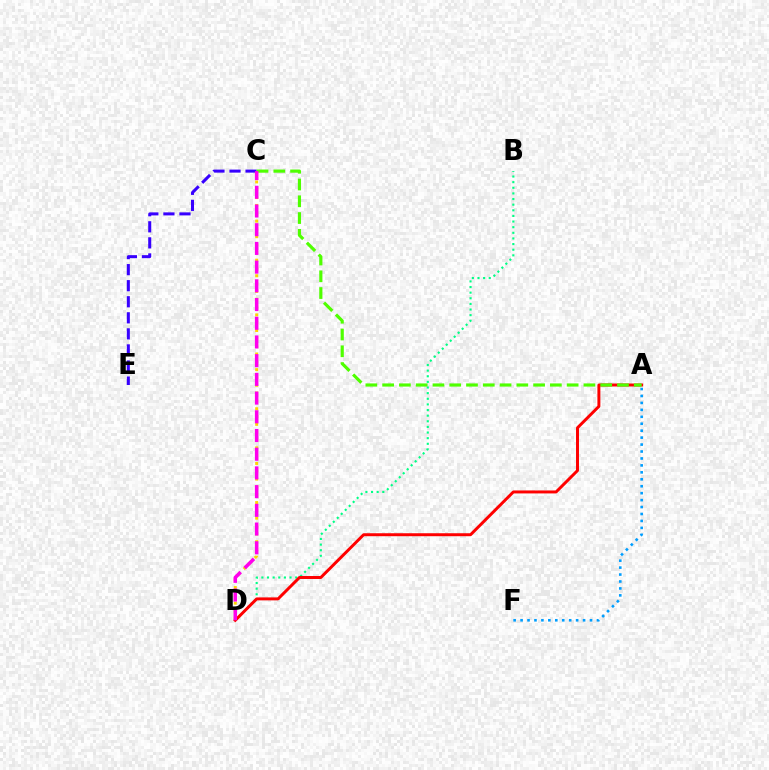{('A', 'F'): [{'color': '#009eff', 'line_style': 'dotted', 'thickness': 1.89}], ('B', 'D'): [{'color': '#00ff86', 'line_style': 'dotted', 'thickness': 1.53}], ('C', 'E'): [{'color': '#3700ff', 'line_style': 'dashed', 'thickness': 2.18}], ('C', 'D'): [{'color': '#ffd500', 'line_style': 'dotted', 'thickness': 2.12}, {'color': '#ff00ed', 'line_style': 'dashed', 'thickness': 2.54}], ('A', 'D'): [{'color': '#ff0000', 'line_style': 'solid', 'thickness': 2.14}], ('A', 'C'): [{'color': '#4fff00', 'line_style': 'dashed', 'thickness': 2.28}]}